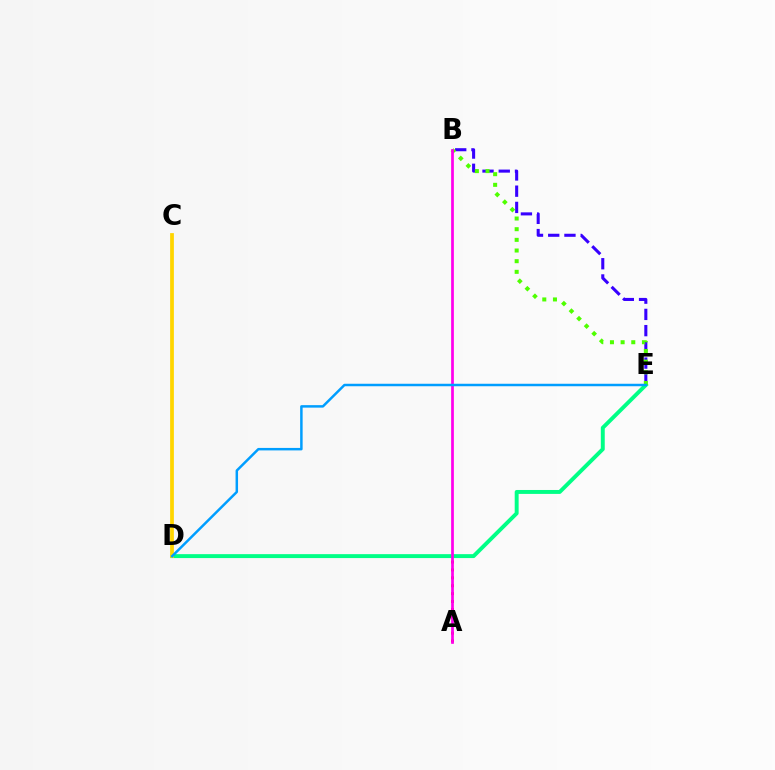{('A', 'D'): [{'color': '#ff0000', 'line_style': 'dotted', 'thickness': 2.15}], ('B', 'E'): [{'color': '#3700ff', 'line_style': 'dashed', 'thickness': 2.21}, {'color': '#4fff00', 'line_style': 'dotted', 'thickness': 2.9}], ('D', 'E'): [{'color': '#00ff86', 'line_style': 'solid', 'thickness': 2.83}, {'color': '#009eff', 'line_style': 'solid', 'thickness': 1.79}], ('A', 'B'): [{'color': '#ff00ed', 'line_style': 'solid', 'thickness': 1.96}], ('C', 'D'): [{'color': '#ffd500', 'line_style': 'solid', 'thickness': 2.7}]}